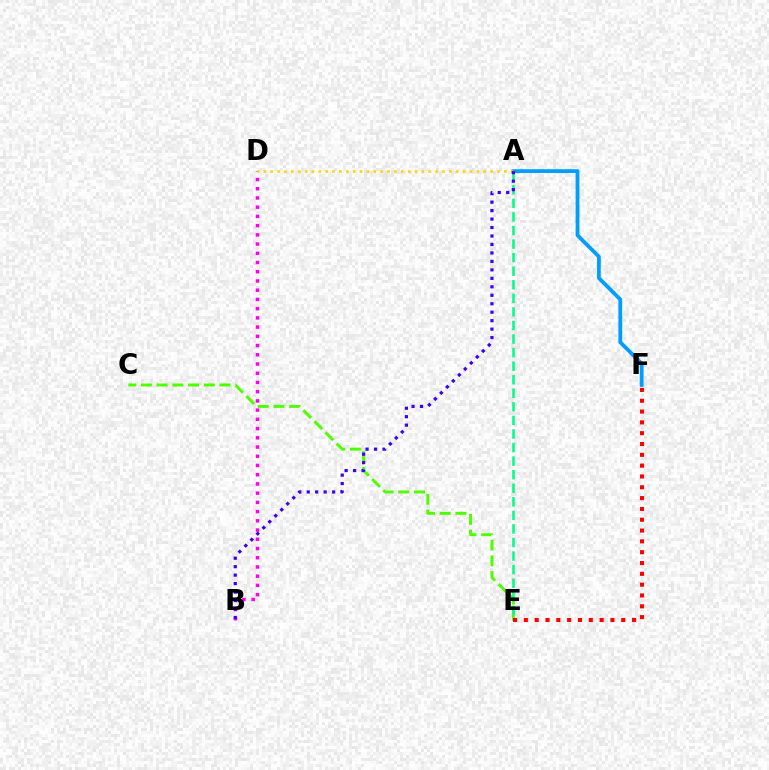{('C', 'E'): [{'color': '#4fff00', 'line_style': 'dashed', 'thickness': 2.13}], ('B', 'D'): [{'color': '#ff00ed', 'line_style': 'dotted', 'thickness': 2.51}], ('A', 'E'): [{'color': '#00ff86', 'line_style': 'dashed', 'thickness': 1.84}], ('A', 'F'): [{'color': '#009eff', 'line_style': 'solid', 'thickness': 2.73}], ('A', 'D'): [{'color': '#ffd500', 'line_style': 'dotted', 'thickness': 1.87}], ('E', 'F'): [{'color': '#ff0000', 'line_style': 'dotted', 'thickness': 2.94}], ('A', 'B'): [{'color': '#3700ff', 'line_style': 'dotted', 'thickness': 2.3}]}